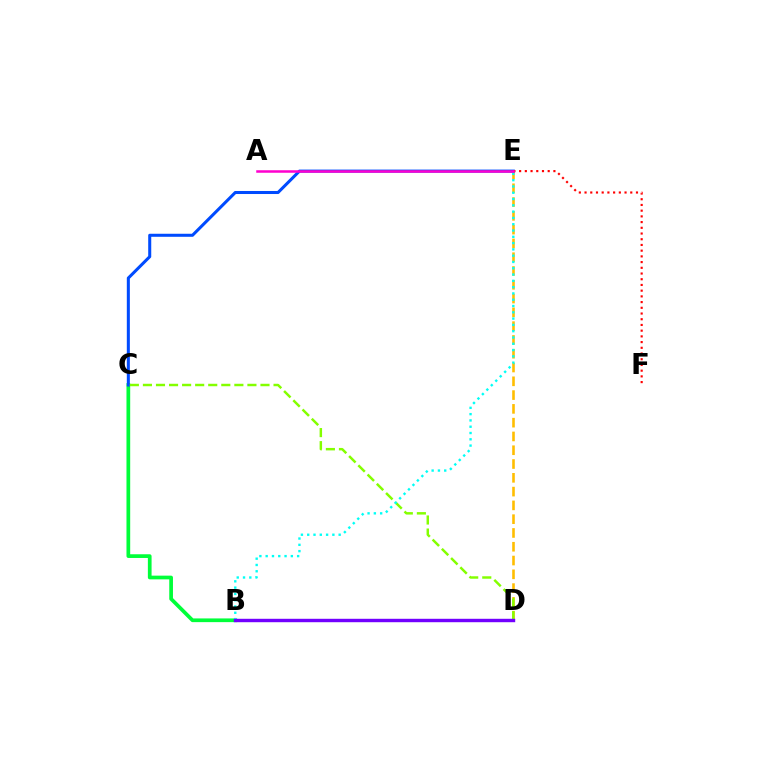{('B', 'C'): [{'color': '#00ff39', 'line_style': 'solid', 'thickness': 2.67}], ('D', 'E'): [{'color': '#ffbd00', 'line_style': 'dashed', 'thickness': 1.87}], ('C', 'E'): [{'color': '#004bff', 'line_style': 'solid', 'thickness': 2.19}], ('C', 'D'): [{'color': '#84ff00', 'line_style': 'dashed', 'thickness': 1.77}], ('B', 'E'): [{'color': '#00fff6', 'line_style': 'dotted', 'thickness': 1.71}], ('E', 'F'): [{'color': '#ff0000', 'line_style': 'dotted', 'thickness': 1.55}], ('B', 'D'): [{'color': '#7200ff', 'line_style': 'solid', 'thickness': 2.46}], ('A', 'E'): [{'color': '#ff00cf', 'line_style': 'solid', 'thickness': 1.81}]}